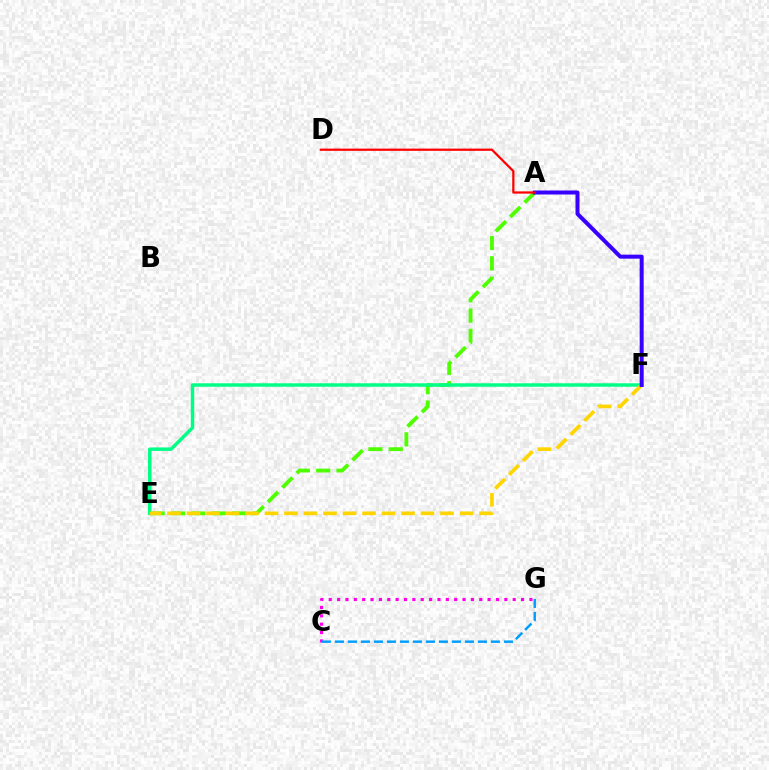{('A', 'E'): [{'color': '#4fff00', 'line_style': 'dashed', 'thickness': 2.77}], ('E', 'F'): [{'color': '#00ff86', 'line_style': 'solid', 'thickness': 2.5}, {'color': '#ffd500', 'line_style': 'dashed', 'thickness': 2.65}], ('C', 'G'): [{'color': '#ff00ed', 'line_style': 'dotted', 'thickness': 2.27}, {'color': '#009eff', 'line_style': 'dashed', 'thickness': 1.77}], ('A', 'F'): [{'color': '#3700ff', 'line_style': 'solid', 'thickness': 2.88}], ('A', 'D'): [{'color': '#ff0000', 'line_style': 'solid', 'thickness': 1.62}]}